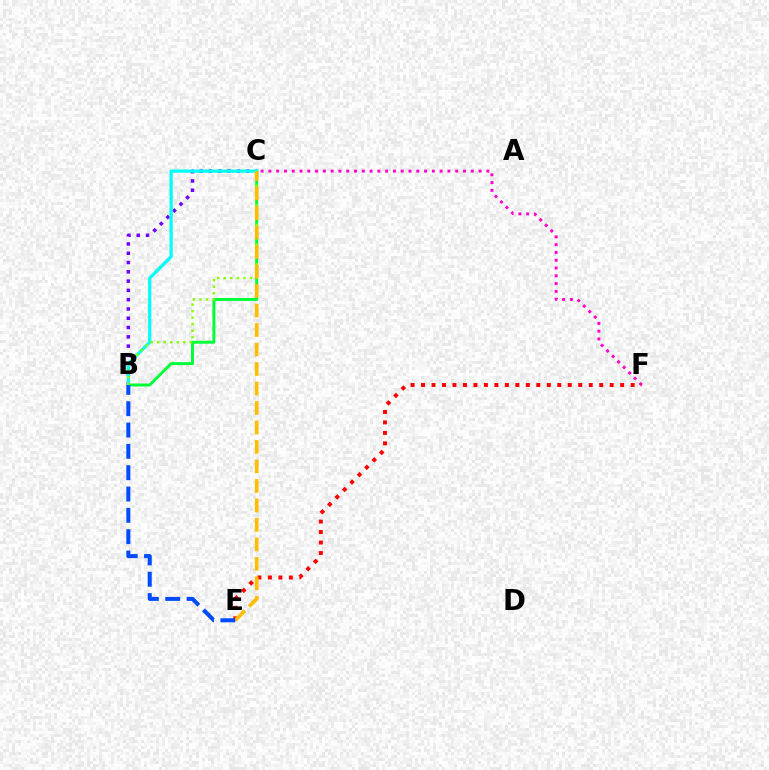{('C', 'F'): [{'color': '#ff00cf', 'line_style': 'dotted', 'thickness': 2.12}], ('B', 'C'): [{'color': '#7200ff', 'line_style': 'dotted', 'thickness': 2.52}, {'color': '#00ff39', 'line_style': 'solid', 'thickness': 2.13}, {'color': '#00fff6', 'line_style': 'solid', 'thickness': 2.32}, {'color': '#84ff00', 'line_style': 'dotted', 'thickness': 1.78}], ('E', 'F'): [{'color': '#ff0000', 'line_style': 'dotted', 'thickness': 2.85}], ('C', 'E'): [{'color': '#ffbd00', 'line_style': 'dashed', 'thickness': 2.65}], ('B', 'E'): [{'color': '#004bff', 'line_style': 'dashed', 'thickness': 2.9}]}